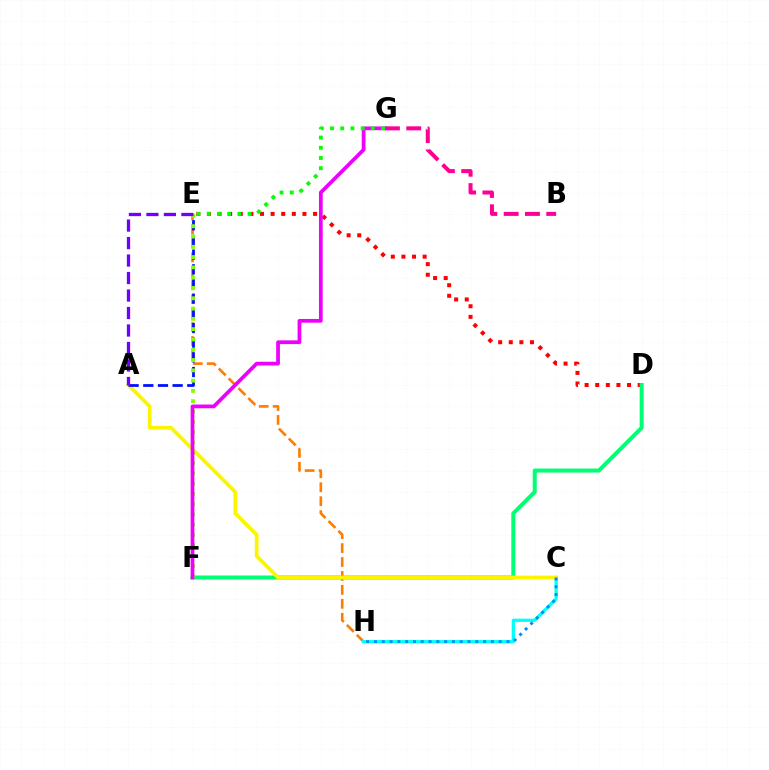{('D', 'E'): [{'color': '#ff0000', 'line_style': 'dotted', 'thickness': 2.88}], ('E', 'H'): [{'color': '#ff7c00', 'line_style': 'dashed', 'thickness': 1.89}], ('C', 'H'): [{'color': '#00fff6', 'line_style': 'solid', 'thickness': 2.32}, {'color': '#008cff', 'line_style': 'dotted', 'thickness': 2.12}], ('D', 'F'): [{'color': '#00ff74', 'line_style': 'solid', 'thickness': 2.89}], ('B', 'G'): [{'color': '#ff0094', 'line_style': 'dashed', 'thickness': 2.89}], ('A', 'C'): [{'color': '#fcf500', 'line_style': 'solid', 'thickness': 2.69}], ('A', 'E'): [{'color': '#0010ff', 'line_style': 'dashed', 'thickness': 1.99}, {'color': '#7200ff', 'line_style': 'dashed', 'thickness': 2.38}], ('E', 'F'): [{'color': '#84ff00', 'line_style': 'dotted', 'thickness': 2.8}], ('F', 'G'): [{'color': '#ee00ff', 'line_style': 'solid', 'thickness': 2.69}], ('E', 'G'): [{'color': '#08ff00', 'line_style': 'dotted', 'thickness': 2.77}]}